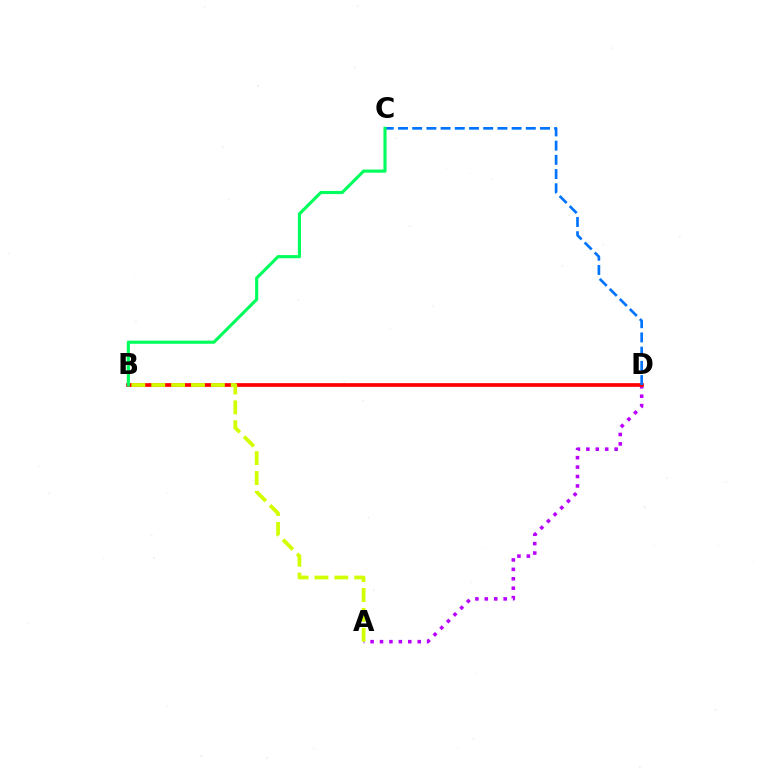{('A', 'D'): [{'color': '#b900ff', 'line_style': 'dotted', 'thickness': 2.56}], ('B', 'D'): [{'color': '#ff0000', 'line_style': 'solid', 'thickness': 2.65}], ('C', 'D'): [{'color': '#0074ff', 'line_style': 'dashed', 'thickness': 1.93}], ('A', 'B'): [{'color': '#d1ff00', 'line_style': 'dashed', 'thickness': 2.7}], ('B', 'C'): [{'color': '#00ff5c', 'line_style': 'solid', 'thickness': 2.25}]}